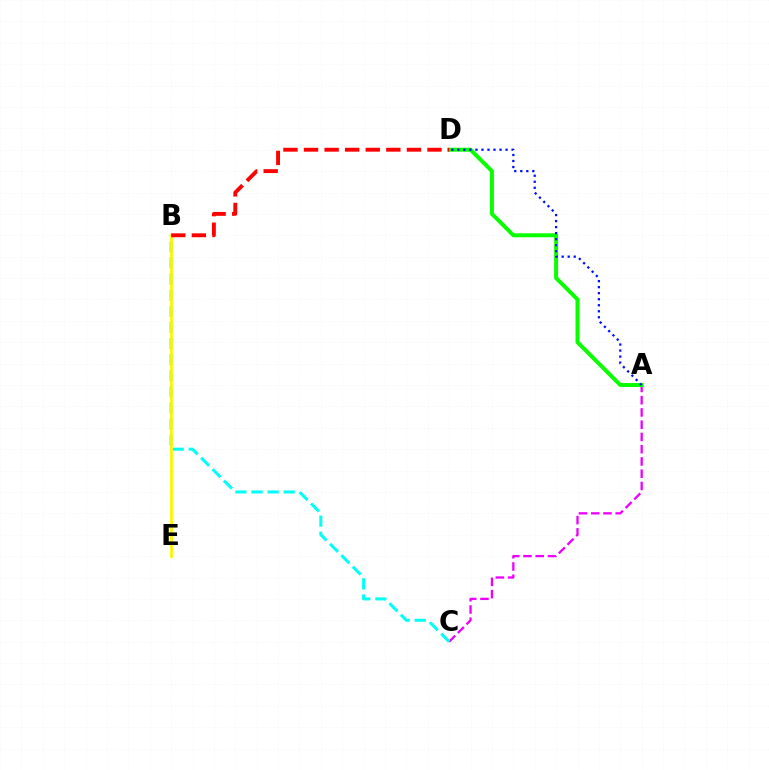{('A', 'C'): [{'color': '#ee00ff', 'line_style': 'dashed', 'thickness': 1.66}], ('A', 'D'): [{'color': '#08ff00', 'line_style': 'solid', 'thickness': 2.86}, {'color': '#0010ff', 'line_style': 'dotted', 'thickness': 1.64}], ('B', 'C'): [{'color': '#00fff6', 'line_style': 'dashed', 'thickness': 2.19}], ('B', 'E'): [{'color': '#fcf500', 'line_style': 'solid', 'thickness': 2.0}], ('B', 'D'): [{'color': '#ff0000', 'line_style': 'dashed', 'thickness': 2.8}]}